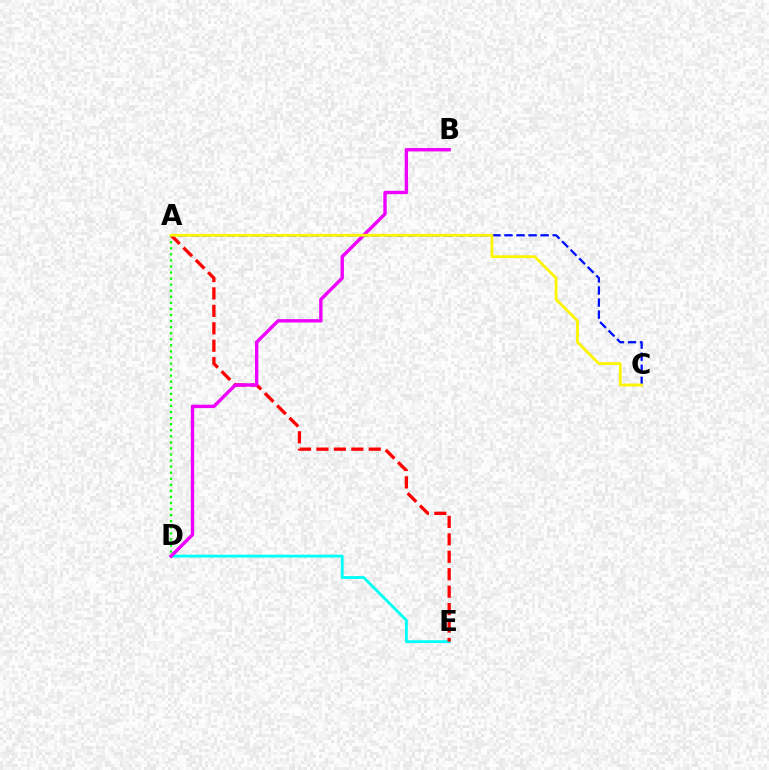{('D', 'E'): [{'color': '#00fff6', 'line_style': 'solid', 'thickness': 2.06}], ('A', 'D'): [{'color': '#08ff00', 'line_style': 'dotted', 'thickness': 1.65}], ('A', 'E'): [{'color': '#ff0000', 'line_style': 'dashed', 'thickness': 2.37}], ('B', 'D'): [{'color': '#ee00ff', 'line_style': 'solid', 'thickness': 2.43}], ('A', 'C'): [{'color': '#0010ff', 'line_style': 'dashed', 'thickness': 1.64}, {'color': '#fcf500', 'line_style': 'solid', 'thickness': 2.0}]}